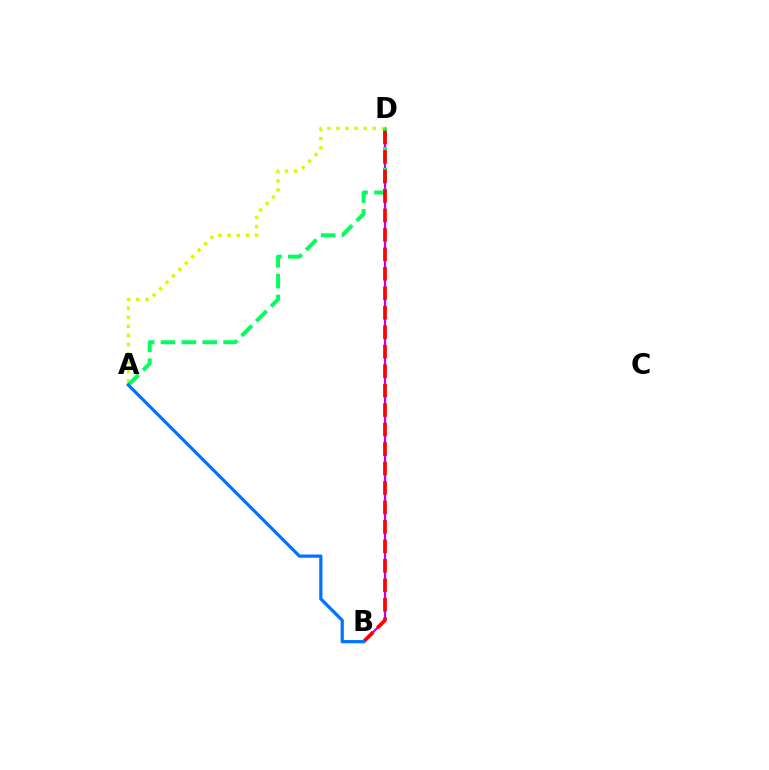{('B', 'D'): [{'color': '#b900ff', 'line_style': 'solid', 'thickness': 1.61}, {'color': '#ff0000', 'line_style': 'dashed', 'thickness': 2.65}], ('A', 'D'): [{'color': '#d1ff00', 'line_style': 'dotted', 'thickness': 2.47}, {'color': '#00ff5c', 'line_style': 'dashed', 'thickness': 2.84}], ('A', 'B'): [{'color': '#0074ff', 'line_style': 'solid', 'thickness': 2.32}]}